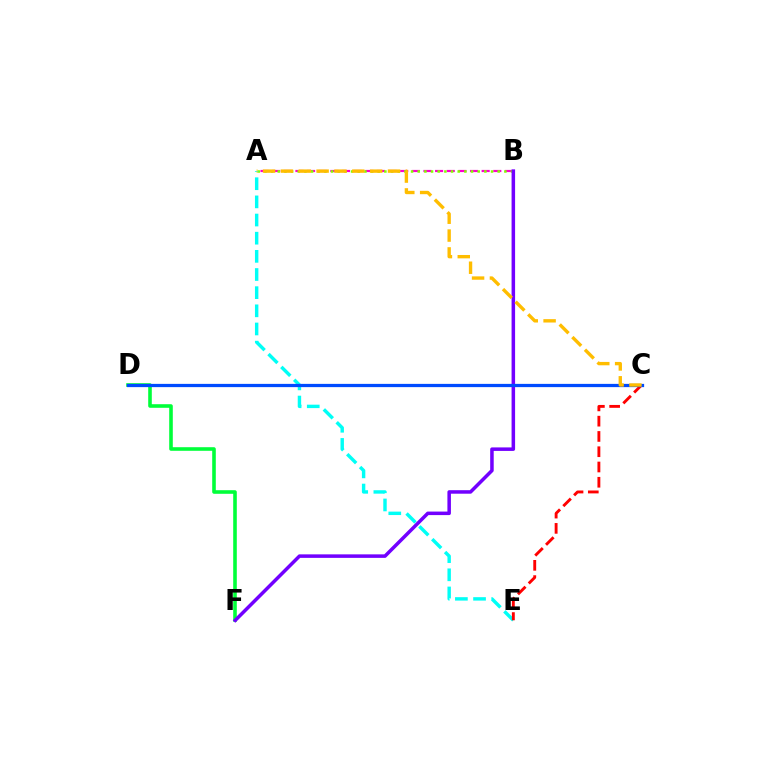{('A', 'B'): [{'color': '#ff00cf', 'line_style': 'dashed', 'thickness': 1.58}, {'color': '#84ff00', 'line_style': 'dotted', 'thickness': 1.81}], ('D', 'F'): [{'color': '#00ff39', 'line_style': 'solid', 'thickness': 2.59}], ('A', 'E'): [{'color': '#00fff6', 'line_style': 'dashed', 'thickness': 2.47}], ('C', 'E'): [{'color': '#ff0000', 'line_style': 'dashed', 'thickness': 2.07}], ('B', 'F'): [{'color': '#7200ff', 'line_style': 'solid', 'thickness': 2.53}], ('C', 'D'): [{'color': '#004bff', 'line_style': 'solid', 'thickness': 2.34}], ('A', 'C'): [{'color': '#ffbd00', 'line_style': 'dashed', 'thickness': 2.42}]}